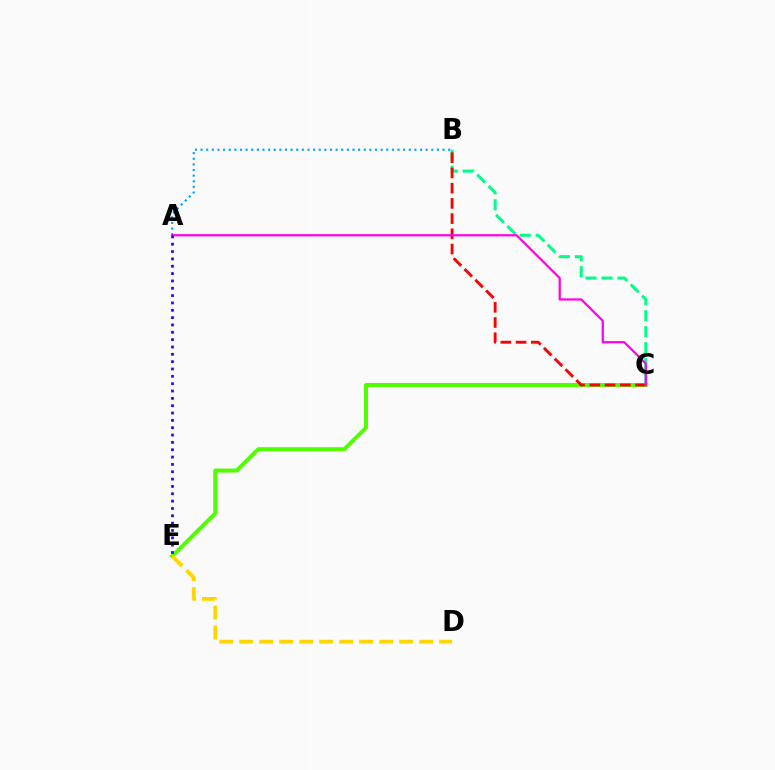{('A', 'B'): [{'color': '#009eff', 'line_style': 'dotted', 'thickness': 1.53}], ('B', 'C'): [{'color': '#00ff86', 'line_style': 'dashed', 'thickness': 2.17}, {'color': '#ff0000', 'line_style': 'dashed', 'thickness': 2.07}], ('C', 'E'): [{'color': '#4fff00', 'line_style': 'solid', 'thickness': 2.86}], ('A', 'C'): [{'color': '#ff00ed', 'line_style': 'solid', 'thickness': 1.61}], ('A', 'E'): [{'color': '#3700ff', 'line_style': 'dotted', 'thickness': 1.99}], ('D', 'E'): [{'color': '#ffd500', 'line_style': 'dashed', 'thickness': 2.72}]}